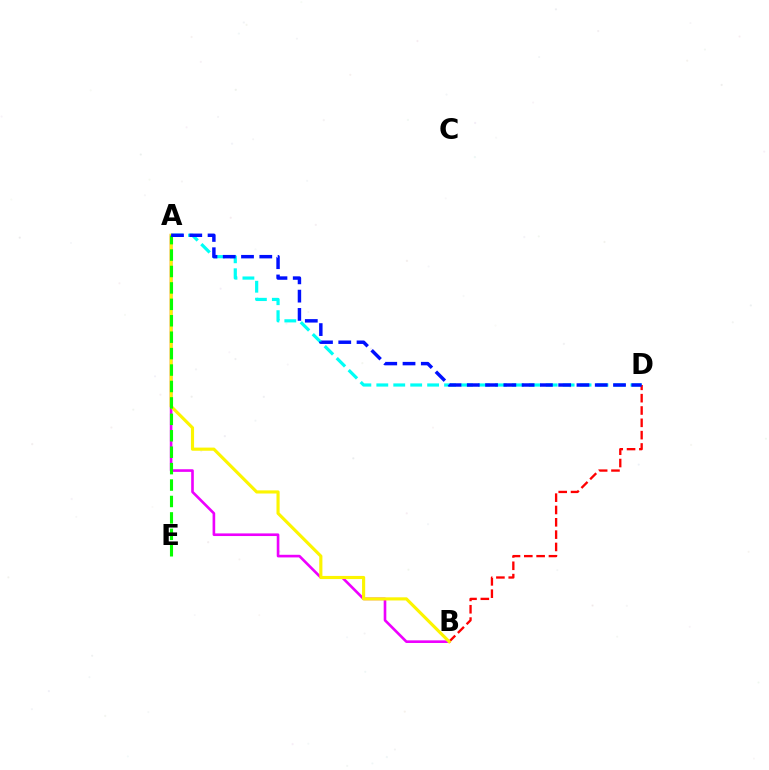{('A', 'D'): [{'color': '#00fff6', 'line_style': 'dashed', 'thickness': 2.3}, {'color': '#0010ff', 'line_style': 'dashed', 'thickness': 2.48}], ('A', 'B'): [{'color': '#ee00ff', 'line_style': 'solid', 'thickness': 1.9}, {'color': '#fcf500', 'line_style': 'solid', 'thickness': 2.26}], ('B', 'D'): [{'color': '#ff0000', 'line_style': 'dashed', 'thickness': 1.67}], ('A', 'E'): [{'color': '#08ff00', 'line_style': 'dashed', 'thickness': 2.23}]}